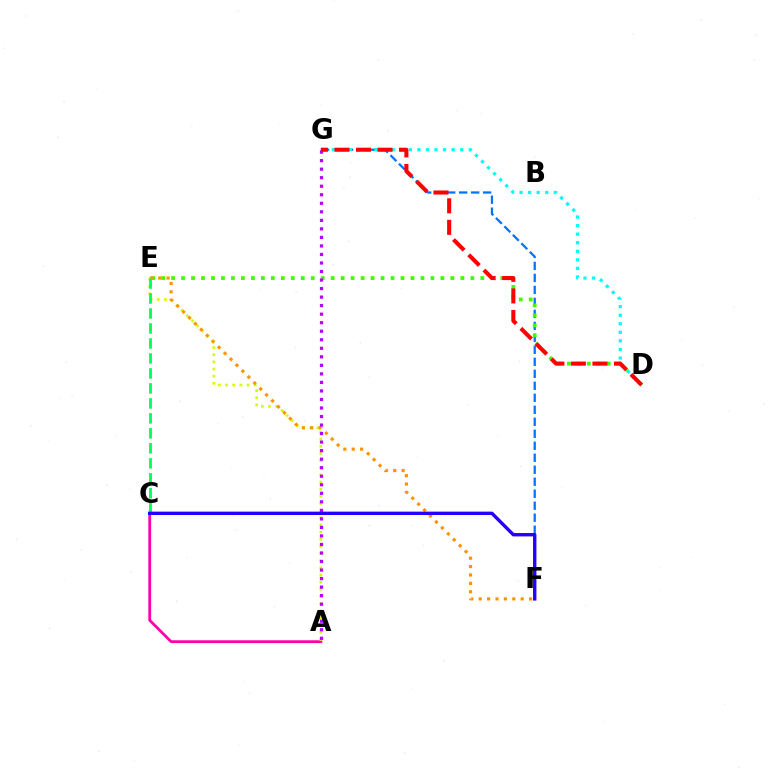{('A', 'C'): [{'color': '#ff00ac', 'line_style': 'solid', 'thickness': 2.0}], ('F', 'G'): [{'color': '#0074ff', 'line_style': 'dashed', 'thickness': 1.63}], ('D', 'E'): [{'color': '#3dff00', 'line_style': 'dotted', 'thickness': 2.71}], ('A', 'E'): [{'color': '#d1ff00', 'line_style': 'dotted', 'thickness': 1.94}], ('E', 'F'): [{'color': '#ff9400', 'line_style': 'dotted', 'thickness': 2.28}], ('D', 'G'): [{'color': '#00fff6', 'line_style': 'dotted', 'thickness': 2.33}, {'color': '#ff0000', 'line_style': 'dashed', 'thickness': 2.93}], ('C', 'E'): [{'color': '#00ff5c', 'line_style': 'dashed', 'thickness': 2.04}], ('A', 'G'): [{'color': '#b900ff', 'line_style': 'dotted', 'thickness': 2.32}], ('C', 'F'): [{'color': '#2500ff', 'line_style': 'solid', 'thickness': 2.44}]}